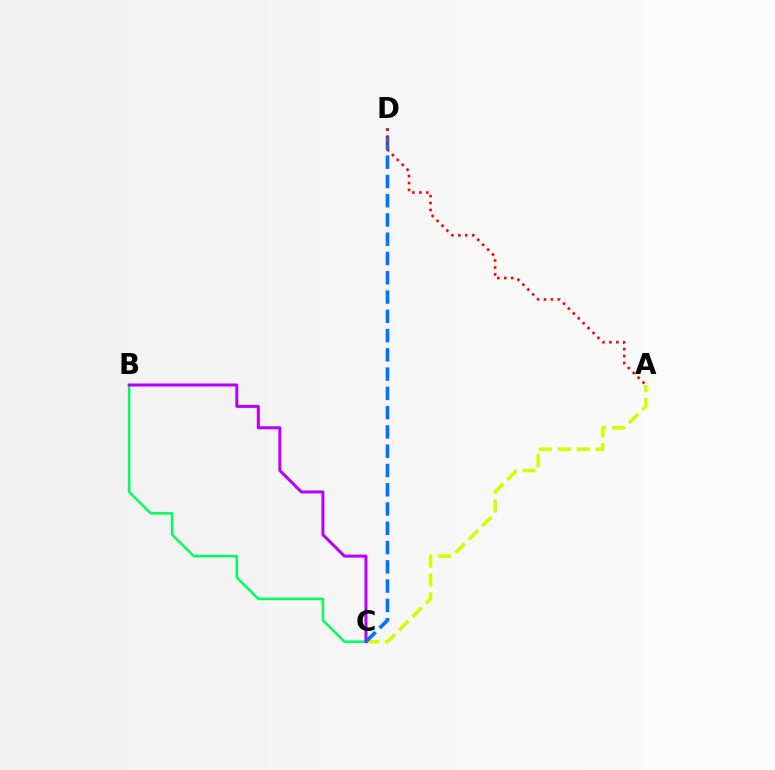{('B', 'C'): [{'color': '#00ff5c', 'line_style': 'solid', 'thickness': 1.81}, {'color': '#b900ff', 'line_style': 'solid', 'thickness': 2.16}], ('A', 'C'): [{'color': '#d1ff00', 'line_style': 'dashed', 'thickness': 2.57}], ('C', 'D'): [{'color': '#0074ff', 'line_style': 'dashed', 'thickness': 2.62}], ('A', 'D'): [{'color': '#ff0000', 'line_style': 'dotted', 'thickness': 1.88}]}